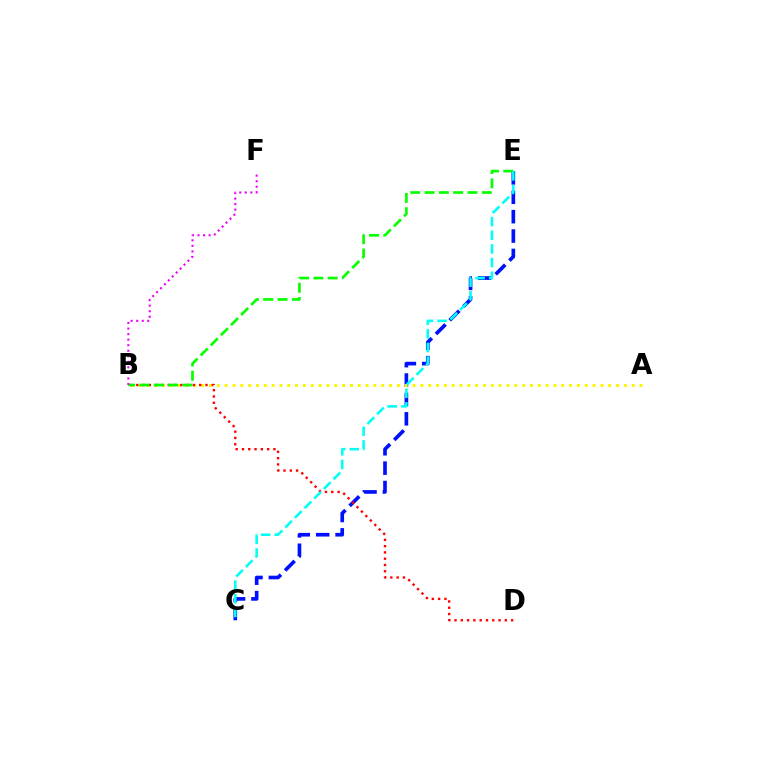{('C', 'E'): [{'color': '#0010ff', 'line_style': 'dashed', 'thickness': 2.63}, {'color': '#00fff6', 'line_style': 'dashed', 'thickness': 1.85}], ('A', 'B'): [{'color': '#fcf500', 'line_style': 'dotted', 'thickness': 2.13}], ('B', 'D'): [{'color': '#ff0000', 'line_style': 'dotted', 'thickness': 1.71}], ('B', 'E'): [{'color': '#08ff00', 'line_style': 'dashed', 'thickness': 1.94}], ('B', 'F'): [{'color': '#ee00ff', 'line_style': 'dotted', 'thickness': 1.5}]}